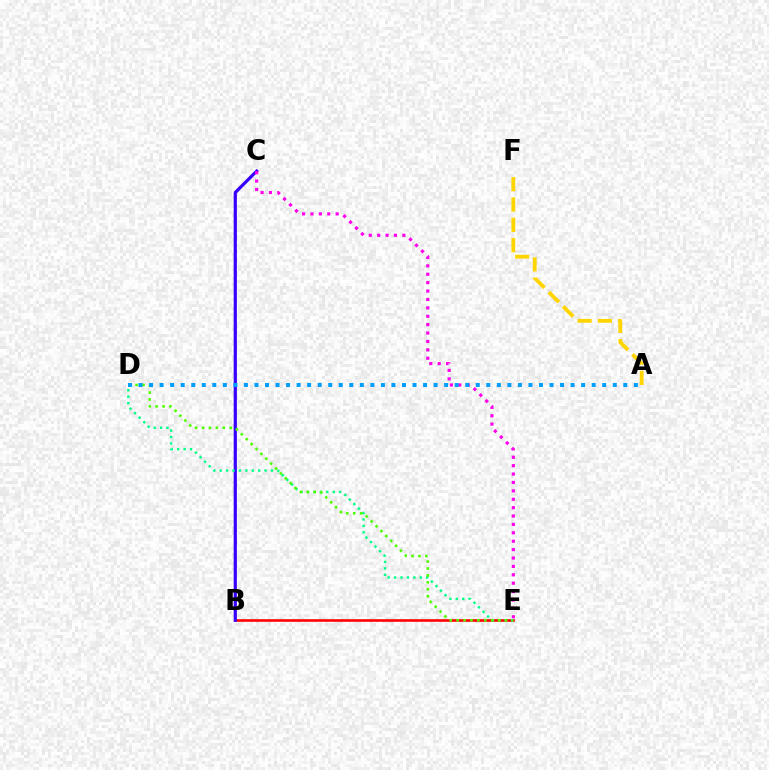{('A', 'F'): [{'color': '#ffd500', 'line_style': 'dashed', 'thickness': 2.76}], ('B', 'E'): [{'color': '#ff0000', 'line_style': 'solid', 'thickness': 1.87}], ('B', 'C'): [{'color': '#3700ff', 'line_style': 'solid', 'thickness': 2.31}], ('D', 'E'): [{'color': '#00ff86', 'line_style': 'dotted', 'thickness': 1.74}, {'color': '#4fff00', 'line_style': 'dotted', 'thickness': 1.88}], ('C', 'E'): [{'color': '#ff00ed', 'line_style': 'dotted', 'thickness': 2.28}], ('A', 'D'): [{'color': '#009eff', 'line_style': 'dotted', 'thickness': 2.86}]}